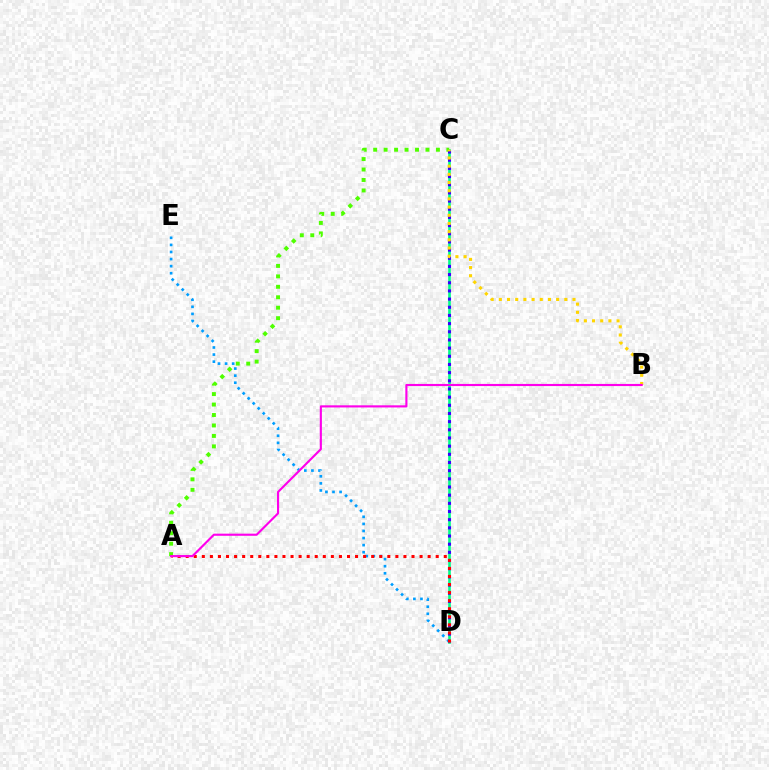{('C', 'D'): [{'color': '#00ff86', 'line_style': 'solid', 'thickness': 1.9}, {'color': '#3700ff', 'line_style': 'dotted', 'thickness': 2.22}], ('D', 'E'): [{'color': '#009eff', 'line_style': 'dotted', 'thickness': 1.92}], ('A', 'C'): [{'color': '#4fff00', 'line_style': 'dotted', 'thickness': 2.84}], ('A', 'D'): [{'color': '#ff0000', 'line_style': 'dotted', 'thickness': 2.19}], ('B', 'C'): [{'color': '#ffd500', 'line_style': 'dotted', 'thickness': 2.22}], ('A', 'B'): [{'color': '#ff00ed', 'line_style': 'solid', 'thickness': 1.54}]}